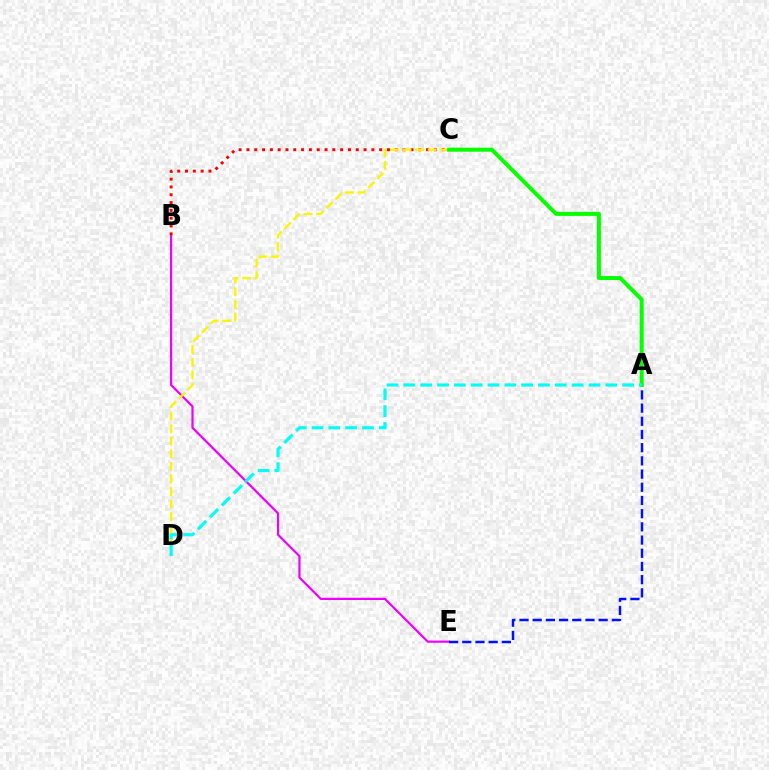{('B', 'E'): [{'color': '#ee00ff', 'line_style': 'solid', 'thickness': 1.58}], ('B', 'C'): [{'color': '#ff0000', 'line_style': 'dotted', 'thickness': 2.12}], ('C', 'D'): [{'color': '#fcf500', 'line_style': 'dashed', 'thickness': 1.71}], ('A', 'E'): [{'color': '#0010ff', 'line_style': 'dashed', 'thickness': 1.79}], ('A', 'C'): [{'color': '#08ff00', 'line_style': 'solid', 'thickness': 2.89}], ('A', 'D'): [{'color': '#00fff6', 'line_style': 'dashed', 'thickness': 2.29}]}